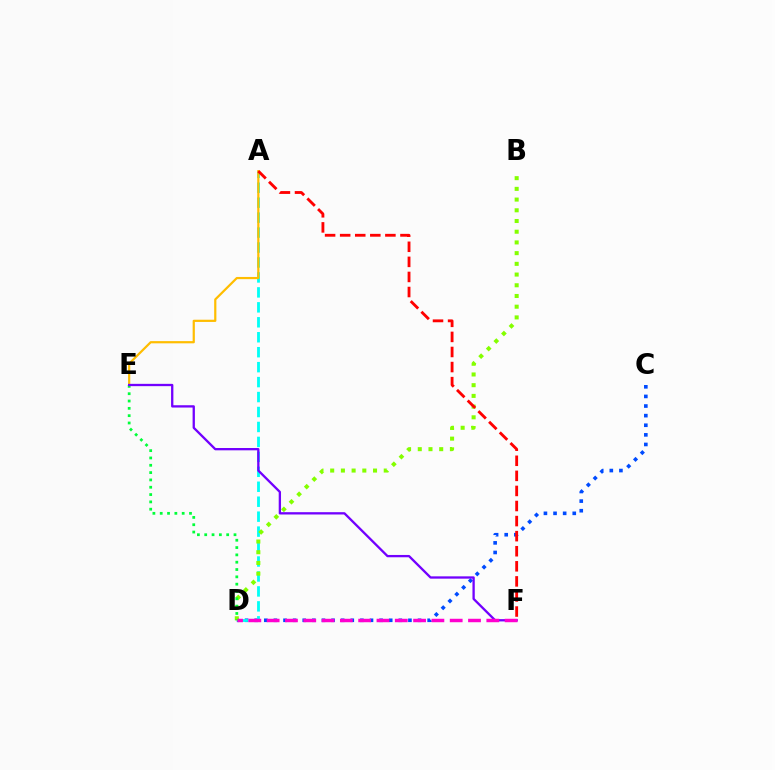{('C', 'D'): [{'color': '#004bff', 'line_style': 'dotted', 'thickness': 2.61}], ('A', 'D'): [{'color': '#00fff6', 'line_style': 'dashed', 'thickness': 2.03}], ('B', 'D'): [{'color': '#84ff00', 'line_style': 'dotted', 'thickness': 2.91}], ('A', 'E'): [{'color': '#ffbd00', 'line_style': 'solid', 'thickness': 1.59}], ('A', 'F'): [{'color': '#ff0000', 'line_style': 'dashed', 'thickness': 2.05}], ('D', 'E'): [{'color': '#00ff39', 'line_style': 'dotted', 'thickness': 1.99}], ('E', 'F'): [{'color': '#7200ff', 'line_style': 'solid', 'thickness': 1.66}], ('D', 'F'): [{'color': '#ff00cf', 'line_style': 'dashed', 'thickness': 2.49}]}